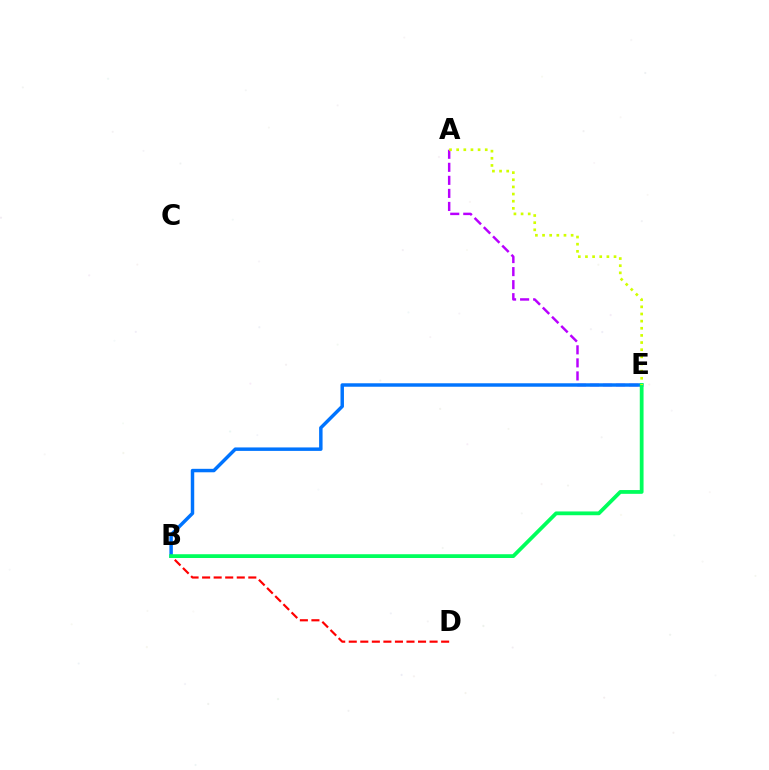{('A', 'E'): [{'color': '#b900ff', 'line_style': 'dashed', 'thickness': 1.77}, {'color': '#d1ff00', 'line_style': 'dotted', 'thickness': 1.94}], ('B', 'D'): [{'color': '#ff0000', 'line_style': 'dashed', 'thickness': 1.57}], ('B', 'E'): [{'color': '#0074ff', 'line_style': 'solid', 'thickness': 2.49}, {'color': '#00ff5c', 'line_style': 'solid', 'thickness': 2.72}]}